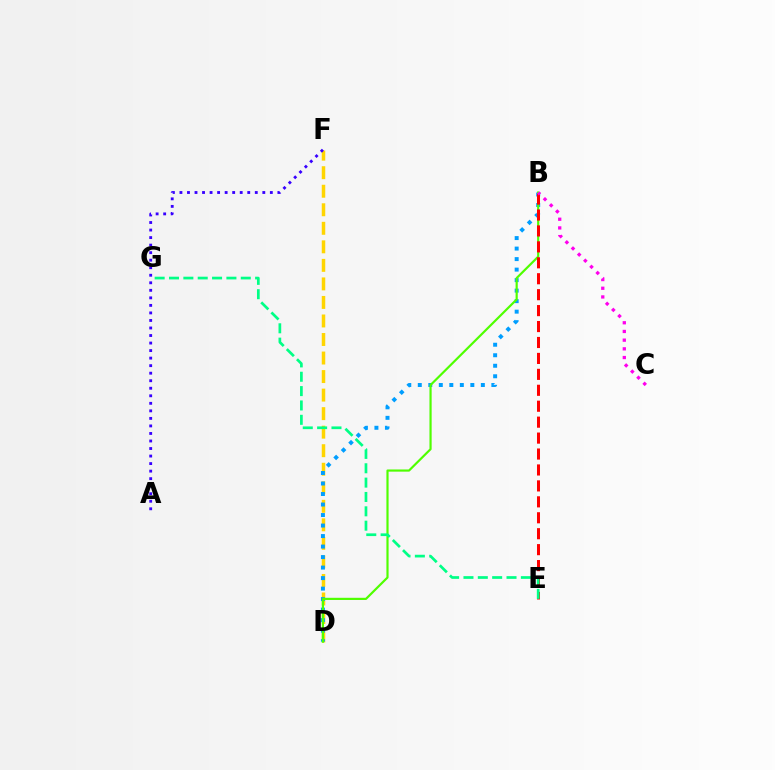{('D', 'F'): [{'color': '#ffd500', 'line_style': 'dashed', 'thickness': 2.52}], ('B', 'D'): [{'color': '#009eff', 'line_style': 'dotted', 'thickness': 2.86}, {'color': '#4fff00', 'line_style': 'solid', 'thickness': 1.57}], ('B', 'E'): [{'color': '#ff0000', 'line_style': 'dashed', 'thickness': 2.16}], ('E', 'G'): [{'color': '#00ff86', 'line_style': 'dashed', 'thickness': 1.95}], ('A', 'F'): [{'color': '#3700ff', 'line_style': 'dotted', 'thickness': 2.05}], ('B', 'C'): [{'color': '#ff00ed', 'line_style': 'dotted', 'thickness': 2.36}]}